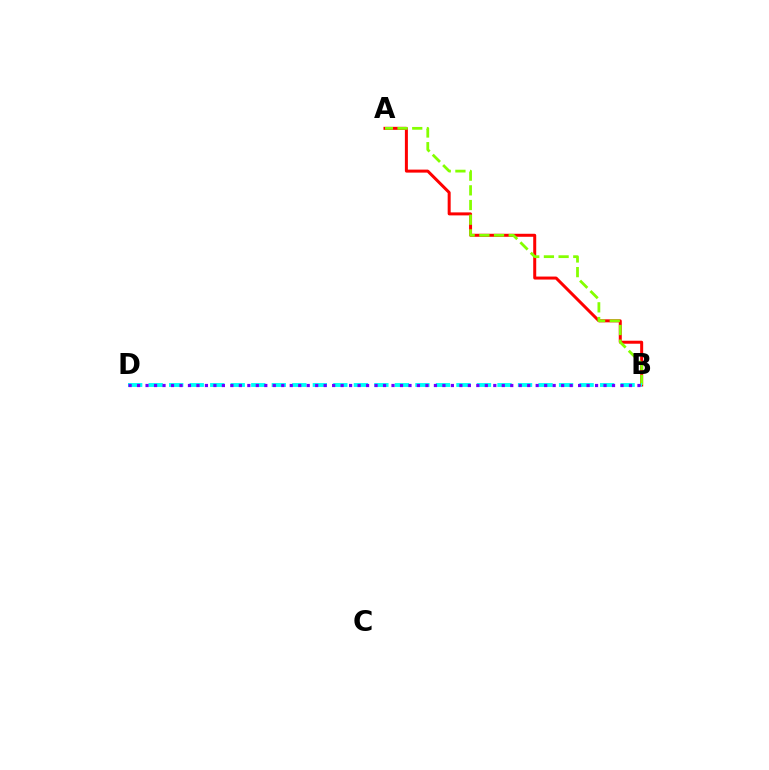{('A', 'B'): [{'color': '#ff0000', 'line_style': 'solid', 'thickness': 2.16}, {'color': '#84ff00', 'line_style': 'dashed', 'thickness': 1.99}], ('B', 'D'): [{'color': '#00fff6', 'line_style': 'dashed', 'thickness': 2.79}, {'color': '#7200ff', 'line_style': 'dotted', 'thickness': 2.3}]}